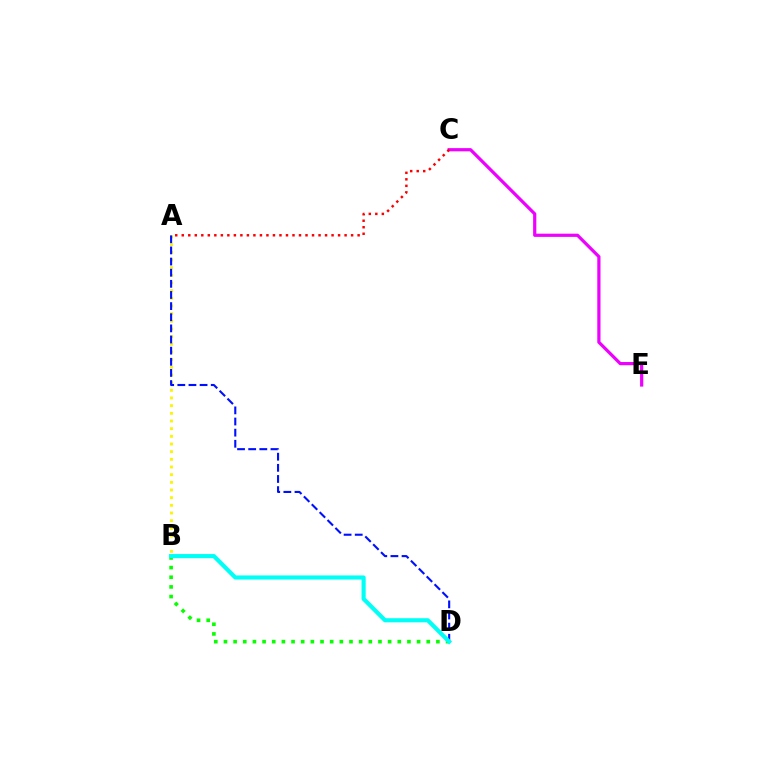{('A', 'B'): [{'color': '#fcf500', 'line_style': 'dotted', 'thickness': 2.08}], ('A', 'D'): [{'color': '#0010ff', 'line_style': 'dashed', 'thickness': 1.51}], ('C', 'E'): [{'color': '#ee00ff', 'line_style': 'solid', 'thickness': 2.31}], ('A', 'C'): [{'color': '#ff0000', 'line_style': 'dotted', 'thickness': 1.77}], ('B', 'D'): [{'color': '#08ff00', 'line_style': 'dotted', 'thickness': 2.62}, {'color': '#00fff6', 'line_style': 'solid', 'thickness': 2.98}]}